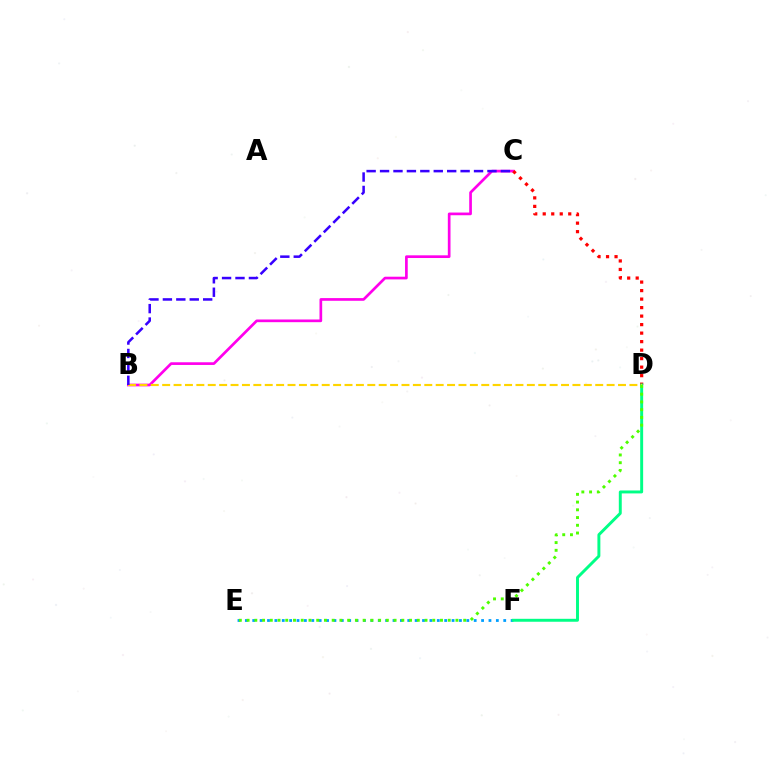{('B', 'C'): [{'color': '#ff00ed', 'line_style': 'solid', 'thickness': 1.94}, {'color': '#3700ff', 'line_style': 'dashed', 'thickness': 1.82}], ('C', 'D'): [{'color': '#ff0000', 'line_style': 'dotted', 'thickness': 2.31}], ('E', 'F'): [{'color': '#009eff', 'line_style': 'dotted', 'thickness': 2.01}], ('D', 'F'): [{'color': '#00ff86', 'line_style': 'solid', 'thickness': 2.12}], ('B', 'D'): [{'color': '#ffd500', 'line_style': 'dashed', 'thickness': 1.55}], ('D', 'E'): [{'color': '#4fff00', 'line_style': 'dotted', 'thickness': 2.1}]}